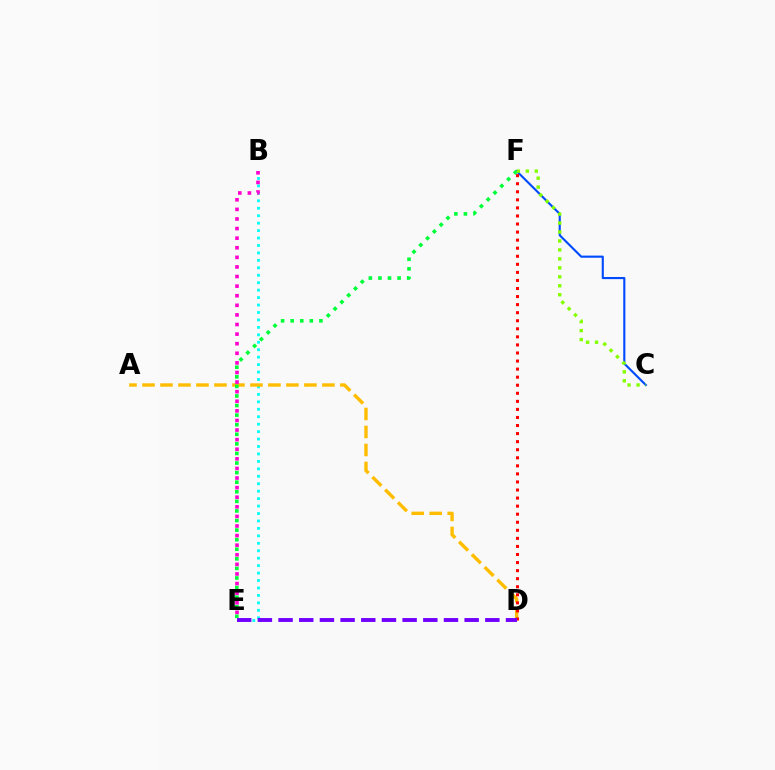{('B', 'E'): [{'color': '#00fff6', 'line_style': 'dotted', 'thickness': 2.02}, {'color': '#ff00cf', 'line_style': 'dotted', 'thickness': 2.61}], ('C', 'F'): [{'color': '#004bff', 'line_style': 'solid', 'thickness': 1.53}, {'color': '#84ff00', 'line_style': 'dotted', 'thickness': 2.44}], ('A', 'D'): [{'color': '#ffbd00', 'line_style': 'dashed', 'thickness': 2.44}], ('D', 'F'): [{'color': '#ff0000', 'line_style': 'dotted', 'thickness': 2.19}], ('E', 'F'): [{'color': '#00ff39', 'line_style': 'dotted', 'thickness': 2.6}], ('D', 'E'): [{'color': '#7200ff', 'line_style': 'dashed', 'thickness': 2.81}]}